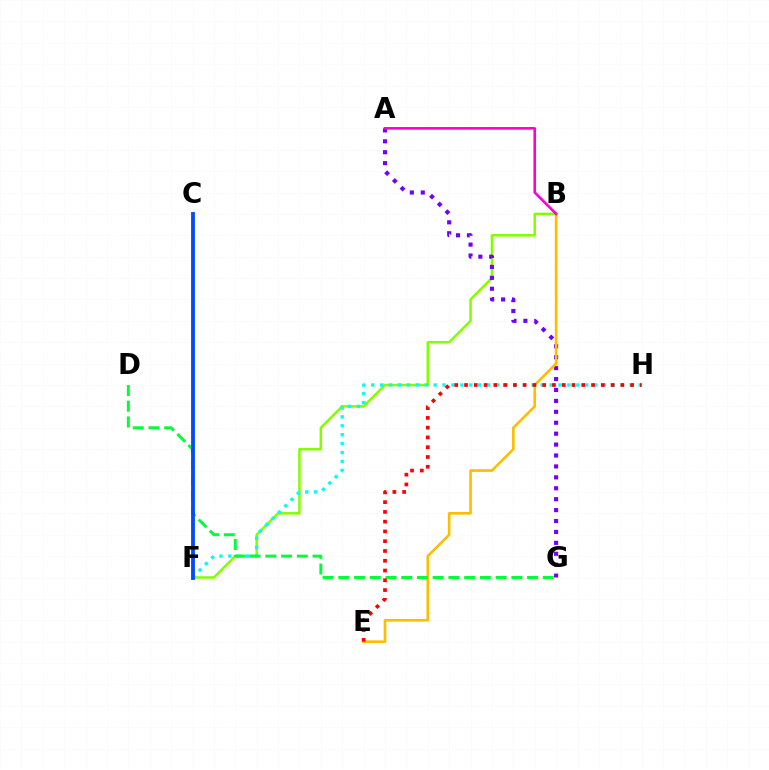{('B', 'F'): [{'color': '#84ff00', 'line_style': 'solid', 'thickness': 1.82}], ('A', 'G'): [{'color': '#7200ff', 'line_style': 'dotted', 'thickness': 2.97}], ('F', 'H'): [{'color': '#00fff6', 'line_style': 'dotted', 'thickness': 2.42}], ('B', 'E'): [{'color': '#ffbd00', 'line_style': 'solid', 'thickness': 1.9}], ('D', 'G'): [{'color': '#00ff39', 'line_style': 'dashed', 'thickness': 2.14}], ('C', 'F'): [{'color': '#004bff', 'line_style': 'solid', 'thickness': 2.75}], ('E', 'H'): [{'color': '#ff0000', 'line_style': 'dotted', 'thickness': 2.65}], ('A', 'B'): [{'color': '#ff00cf', 'line_style': 'solid', 'thickness': 1.88}]}